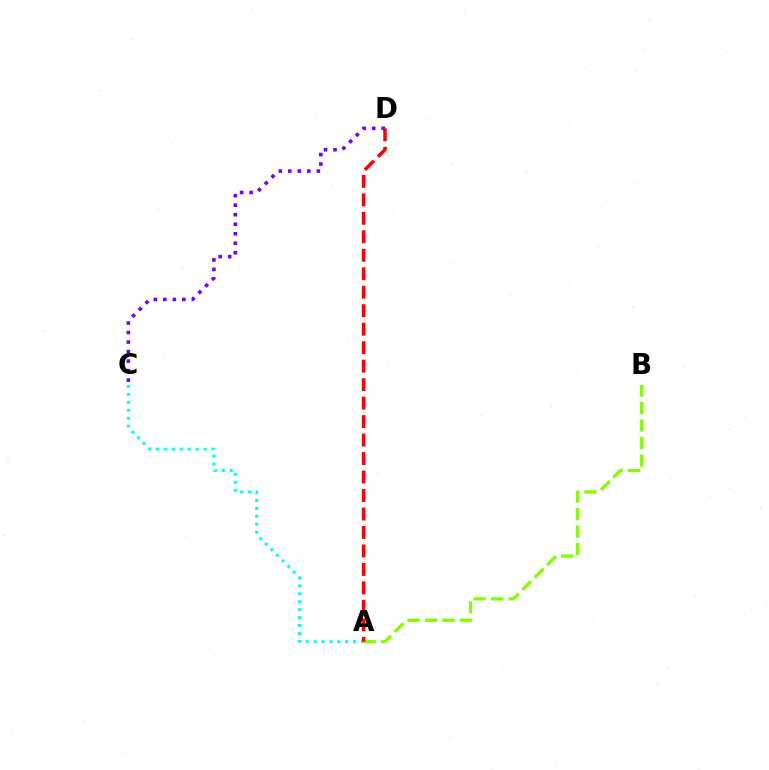{('C', 'D'): [{'color': '#7200ff', 'line_style': 'dotted', 'thickness': 2.58}], ('A', 'C'): [{'color': '#00fff6', 'line_style': 'dotted', 'thickness': 2.15}], ('A', 'B'): [{'color': '#84ff00', 'line_style': 'dashed', 'thickness': 2.38}], ('A', 'D'): [{'color': '#ff0000', 'line_style': 'dashed', 'thickness': 2.51}]}